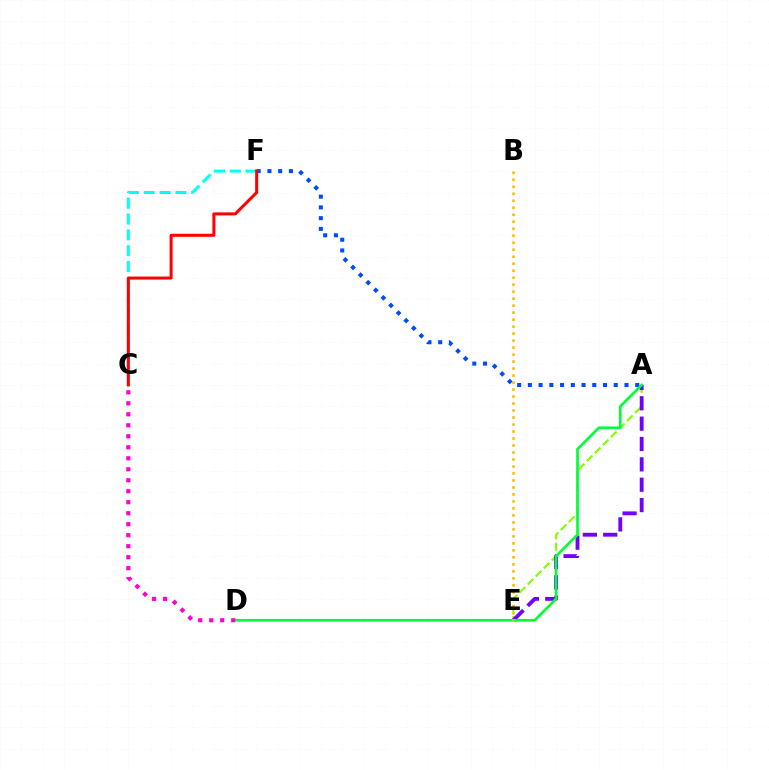{('A', 'E'): [{'color': '#84ff00', 'line_style': 'dashed', 'thickness': 1.54}, {'color': '#7200ff', 'line_style': 'dashed', 'thickness': 2.77}], ('A', 'F'): [{'color': '#004bff', 'line_style': 'dotted', 'thickness': 2.92}], ('C', 'F'): [{'color': '#00fff6', 'line_style': 'dashed', 'thickness': 2.15}, {'color': '#ff0000', 'line_style': 'solid', 'thickness': 2.17}], ('A', 'D'): [{'color': '#00ff39', 'line_style': 'solid', 'thickness': 1.93}], ('C', 'D'): [{'color': '#ff00cf', 'line_style': 'dotted', 'thickness': 2.99}], ('B', 'E'): [{'color': '#ffbd00', 'line_style': 'dotted', 'thickness': 1.9}]}